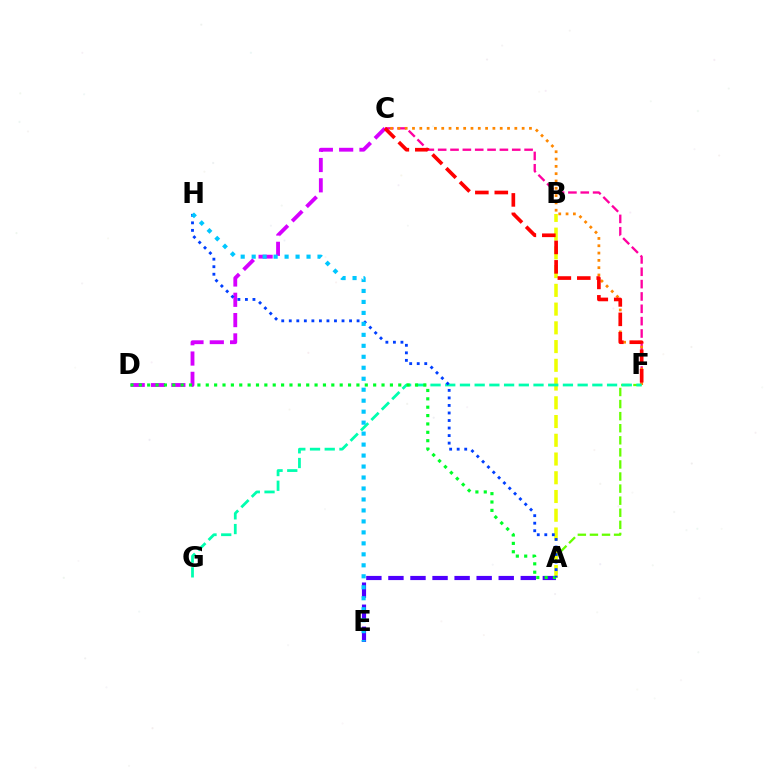{('A', 'E'): [{'color': '#4f00ff', 'line_style': 'dashed', 'thickness': 3.0}], ('A', 'F'): [{'color': '#66ff00', 'line_style': 'dashed', 'thickness': 1.64}], ('A', 'B'): [{'color': '#eeff00', 'line_style': 'dashed', 'thickness': 2.55}], ('C', 'F'): [{'color': '#ff00a0', 'line_style': 'dashed', 'thickness': 1.68}, {'color': '#ff8800', 'line_style': 'dotted', 'thickness': 1.99}, {'color': '#ff0000', 'line_style': 'dashed', 'thickness': 2.64}], ('C', 'D'): [{'color': '#d600ff', 'line_style': 'dashed', 'thickness': 2.76}], ('F', 'G'): [{'color': '#00ffaf', 'line_style': 'dashed', 'thickness': 2.0}], ('A', 'D'): [{'color': '#00ff27', 'line_style': 'dotted', 'thickness': 2.27}], ('A', 'H'): [{'color': '#003fff', 'line_style': 'dotted', 'thickness': 2.05}], ('E', 'H'): [{'color': '#00c7ff', 'line_style': 'dotted', 'thickness': 2.98}]}